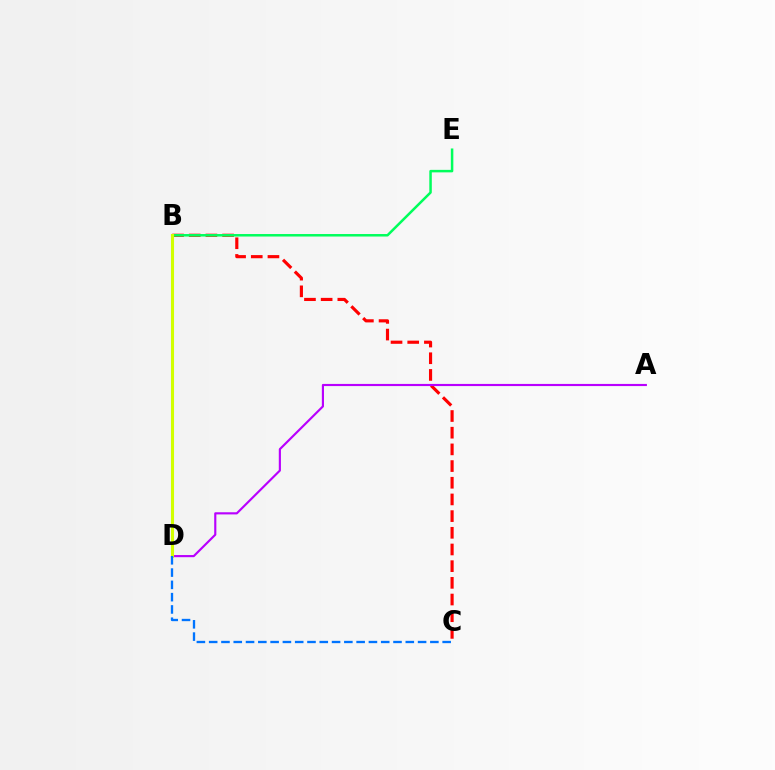{('B', 'C'): [{'color': '#ff0000', 'line_style': 'dashed', 'thickness': 2.27}], ('B', 'E'): [{'color': '#00ff5c', 'line_style': 'solid', 'thickness': 1.8}], ('A', 'D'): [{'color': '#b900ff', 'line_style': 'solid', 'thickness': 1.55}], ('B', 'D'): [{'color': '#d1ff00', 'line_style': 'solid', 'thickness': 2.21}], ('C', 'D'): [{'color': '#0074ff', 'line_style': 'dashed', 'thickness': 1.67}]}